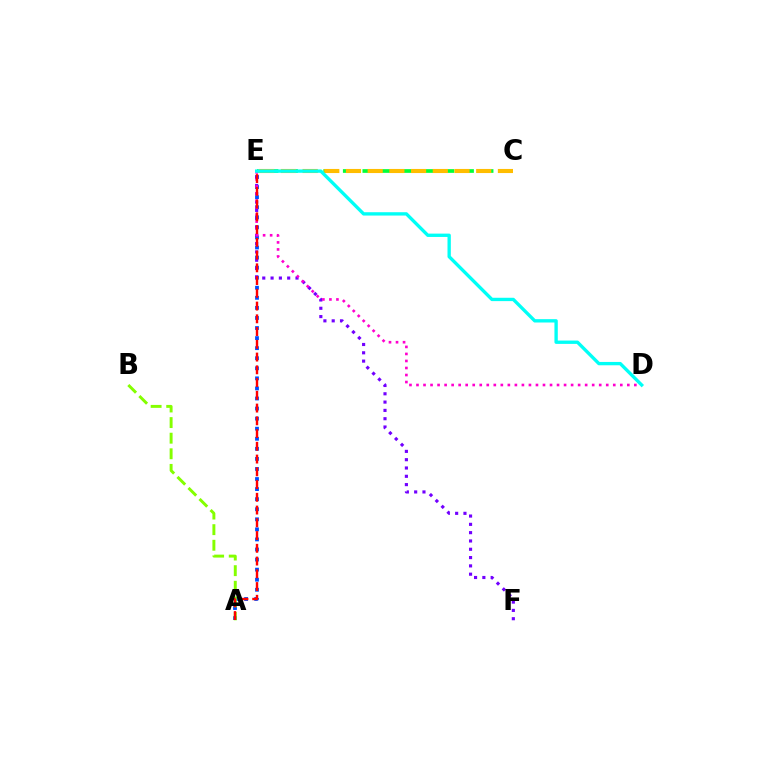{('A', 'E'): [{'color': '#004bff', 'line_style': 'dotted', 'thickness': 2.74}, {'color': '#ff0000', 'line_style': 'dashed', 'thickness': 1.73}], ('C', 'E'): [{'color': '#00ff39', 'line_style': 'dashed', 'thickness': 2.66}, {'color': '#ffbd00', 'line_style': 'dashed', 'thickness': 2.95}], ('A', 'B'): [{'color': '#84ff00', 'line_style': 'dashed', 'thickness': 2.12}], ('E', 'F'): [{'color': '#7200ff', 'line_style': 'dotted', 'thickness': 2.26}], ('D', 'E'): [{'color': '#ff00cf', 'line_style': 'dotted', 'thickness': 1.91}, {'color': '#00fff6', 'line_style': 'solid', 'thickness': 2.4}]}